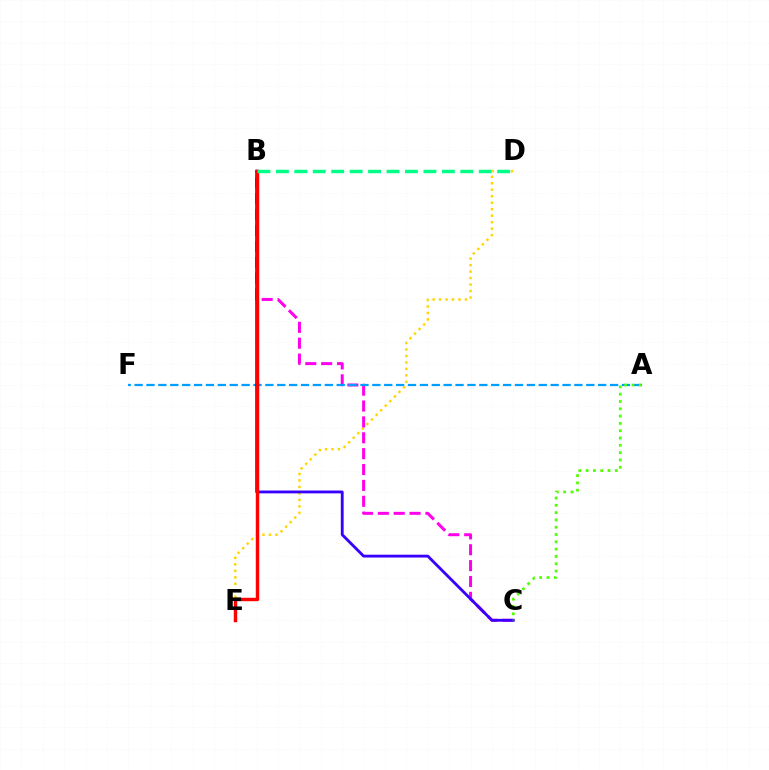{('D', 'E'): [{'color': '#ffd500', 'line_style': 'dotted', 'thickness': 1.76}], ('B', 'C'): [{'color': '#ff00ed', 'line_style': 'dashed', 'thickness': 2.16}, {'color': '#3700ff', 'line_style': 'solid', 'thickness': 2.05}], ('A', 'F'): [{'color': '#009eff', 'line_style': 'dashed', 'thickness': 1.61}], ('B', 'E'): [{'color': '#ff0000', 'line_style': 'solid', 'thickness': 2.47}], ('A', 'C'): [{'color': '#4fff00', 'line_style': 'dotted', 'thickness': 1.98}], ('B', 'D'): [{'color': '#00ff86', 'line_style': 'dashed', 'thickness': 2.5}]}